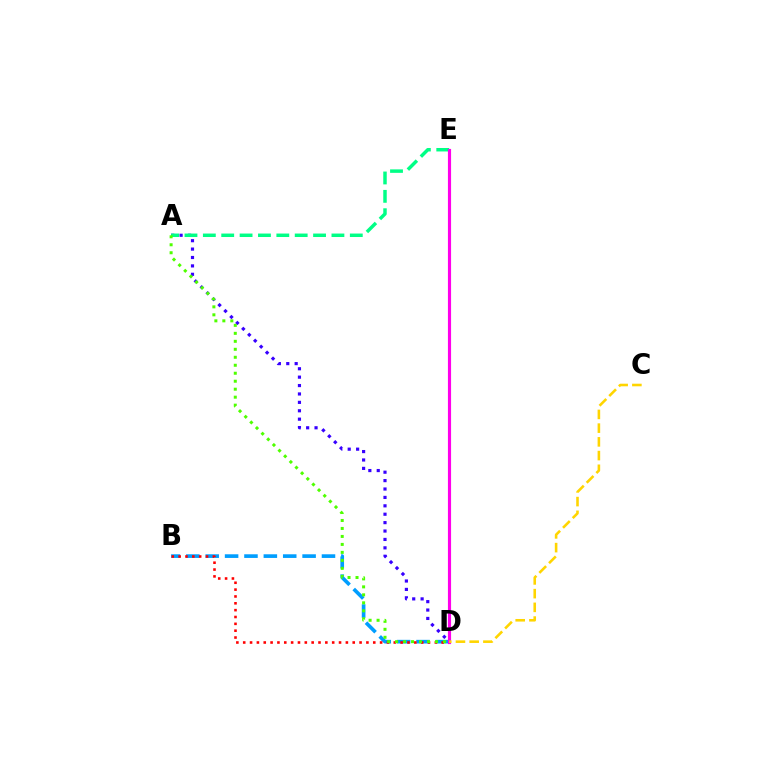{('B', 'D'): [{'color': '#009eff', 'line_style': 'dashed', 'thickness': 2.63}, {'color': '#ff0000', 'line_style': 'dotted', 'thickness': 1.86}], ('A', 'D'): [{'color': '#3700ff', 'line_style': 'dotted', 'thickness': 2.28}, {'color': '#4fff00', 'line_style': 'dotted', 'thickness': 2.17}], ('A', 'E'): [{'color': '#00ff86', 'line_style': 'dashed', 'thickness': 2.5}], ('D', 'E'): [{'color': '#ff00ed', 'line_style': 'solid', 'thickness': 2.27}], ('C', 'D'): [{'color': '#ffd500', 'line_style': 'dashed', 'thickness': 1.86}]}